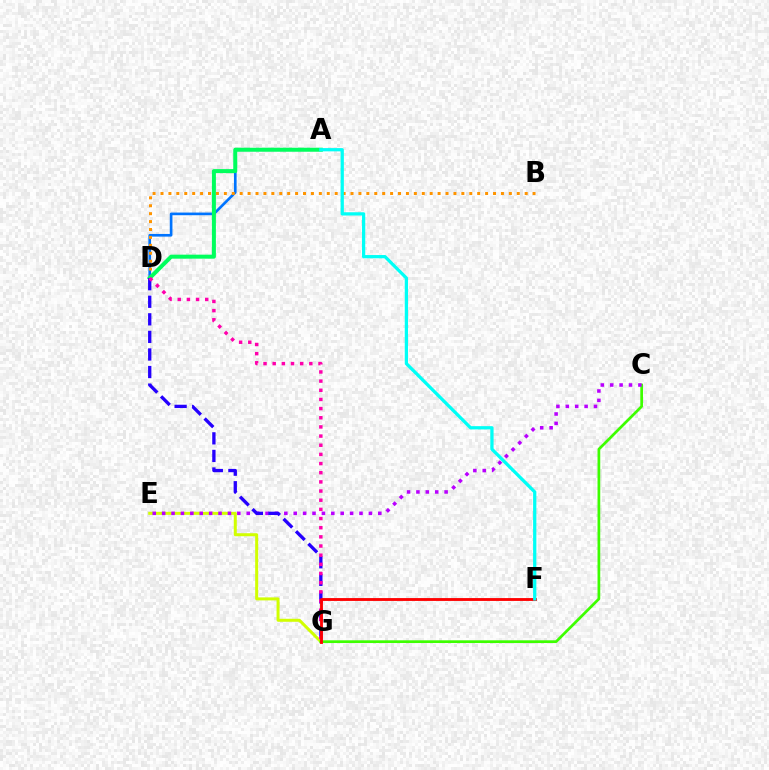{('E', 'G'): [{'color': '#d1ff00', 'line_style': 'solid', 'thickness': 2.16}], ('A', 'D'): [{'color': '#0074ff', 'line_style': 'solid', 'thickness': 1.92}, {'color': '#00ff5c', 'line_style': 'solid', 'thickness': 2.89}], ('B', 'D'): [{'color': '#ff9400', 'line_style': 'dotted', 'thickness': 2.15}], ('C', 'G'): [{'color': '#3dff00', 'line_style': 'solid', 'thickness': 1.96}], ('C', 'E'): [{'color': '#b900ff', 'line_style': 'dotted', 'thickness': 2.55}], ('D', 'G'): [{'color': '#2500ff', 'line_style': 'dashed', 'thickness': 2.39}, {'color': '#ff00ac', 'line_style': 'dotted', 'thickness': 2.49}], ('F', 'G'): [{'color': '#ff0000', 'line_style': 'solid', 'thickness': 2.06}], ('A', 'F'): [{'color': '#00fff6', 'line_style': 'solid', 'thickness': 2.35}]}